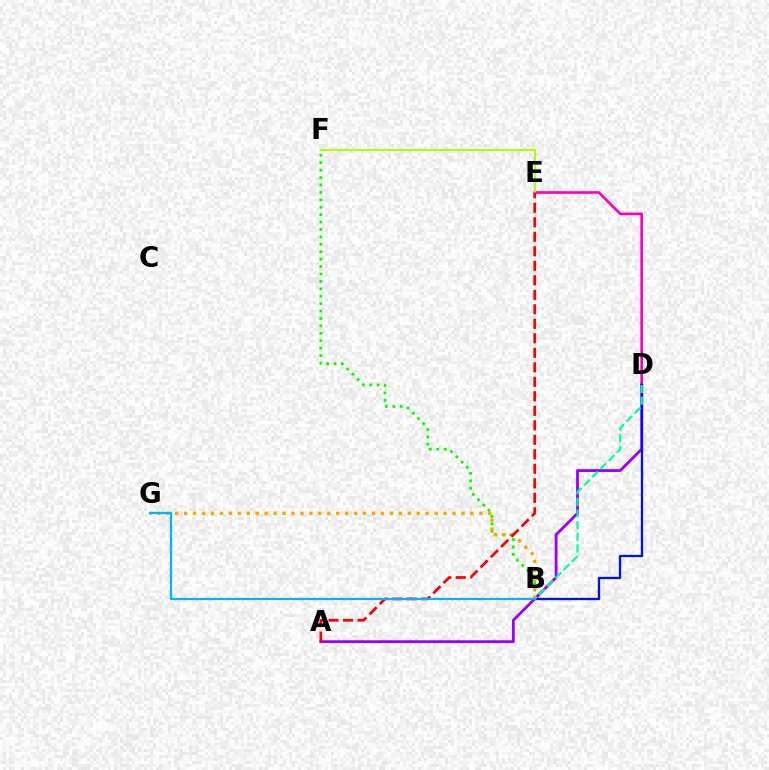{('D', 'E'): [{'color': '#ff00bd', 'line_style': 'solid', 'thickness': 1.92}], ('A', 'D'): [{'color': '#9b00ff', 'line_style': 'solid', 'thickness': 2.03}], ('B', 'F'): [{'color': '#08ff00', 'line_style': 'dotted', 'thickness': 2.02}], ('B', 'D'): [{'color': '#0010ff', 'line_style': 'solid', 'thickness': 1.68}, {'color': '#00ff9d', 'line_style': 'dashed', 'thickness': 1.58}], ('E', 'F'): [{'color': '#b3ff00', 'line_style': 'solid', 'thickness': 1.51}], ('B', 'G'): [{'color': '#ffa500', 'line_style': 'dotted', 'thickness': 2.43}, {'color': '#00b5ff', 'line_style': 'solid', 'thickness': 1.58}], ('A', 'E'): [{'color': '#ff0000', 'line_style': 'dashed', 'thickness': 1.97}]}